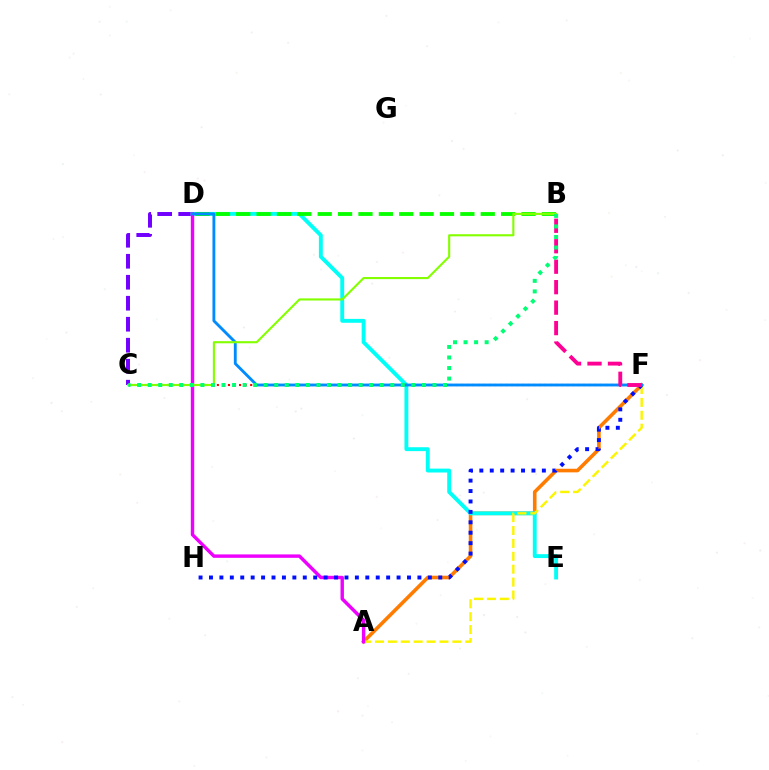{('A', 'F'): [{'color': '#ff7c00', 'line_style': 'solid', 'thickness': 2.59}, {'color': '#fcf500', 'line_style': 'dashed', 'thickness': 1.75}], ('C', 'D'): [{'color': '#7200ff', 'line_style': 'dashed', 'thickness': 2.85}], ('D', 'E'): [{'color': '#00fff6', 'line_style': 'solid', 'thickness': 2.8}], ('C', 'F'): [{'color': '#ff0000', 'line_style': 'dotted', 'thickness': 1.51}], ('B', 'D'): [{'color': '#08ff00', 'line_style': 'dashed', 'thickness': 2.77}], ('A', 'D'): [{'color': '#ee00ff', 'line_style': 'solid', 'thickness': 2.46}], ('F', 'H'): [{'color': '#0010ff', 'line_style': 'dotted', 'thickness': 2.83}], ('D', 'F'): [{'color': '#008cff', 'line_style': 'solid', 'thickness': 2.06}], ('B', 'F'): [{'color': '#ff0094', 'line_style': 'dashed', 'thickness': 2.78}], ('B', 'C'): [{'color': '#84ff00', 'line_style': 'solid', 'thickness': 1.53}, {'color': '#00ff74', 'line_style': 'dotted', 'thickness': 2.87}]}